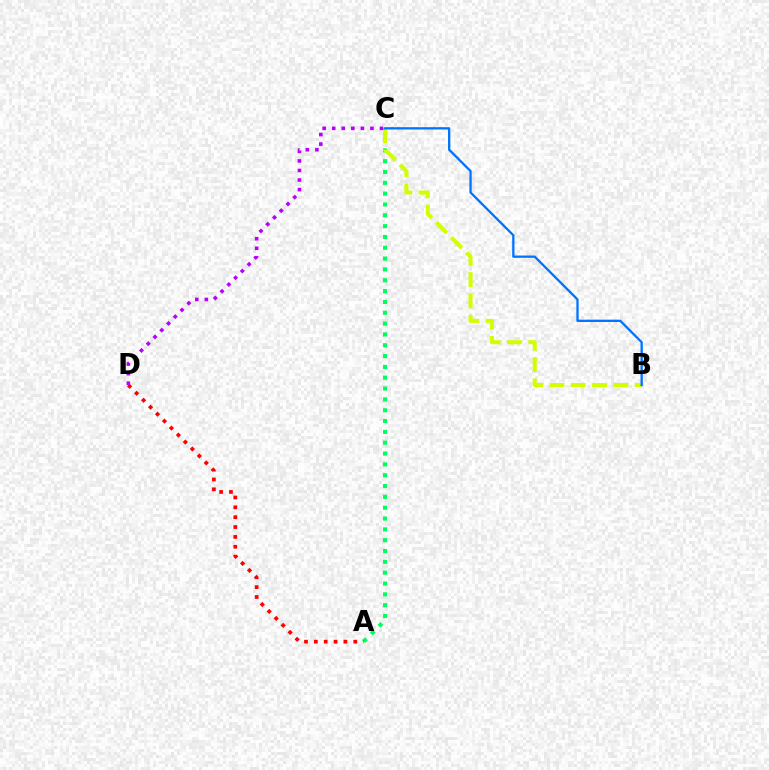{('A', 'C'): [{'color': '#00ff5c', 'line_style': 'dotted', 'thickness': 2.94}], ('B', 'C'): [{'color': '#d1ff00', 'line_style': 'dashed', 'thickness': 2.89}, {'color': '#0074ff', 'line_style': 'solid', 'thickness': 1.66}], ('A', 'D'): [{'color': '#ff0000', 'line_style': 'dotted', 'thickness': 2.68}], ('C', 'D'): [{'color': '#b900ff', 'line_style': 'dotted', 'thickness': 2.6}]}